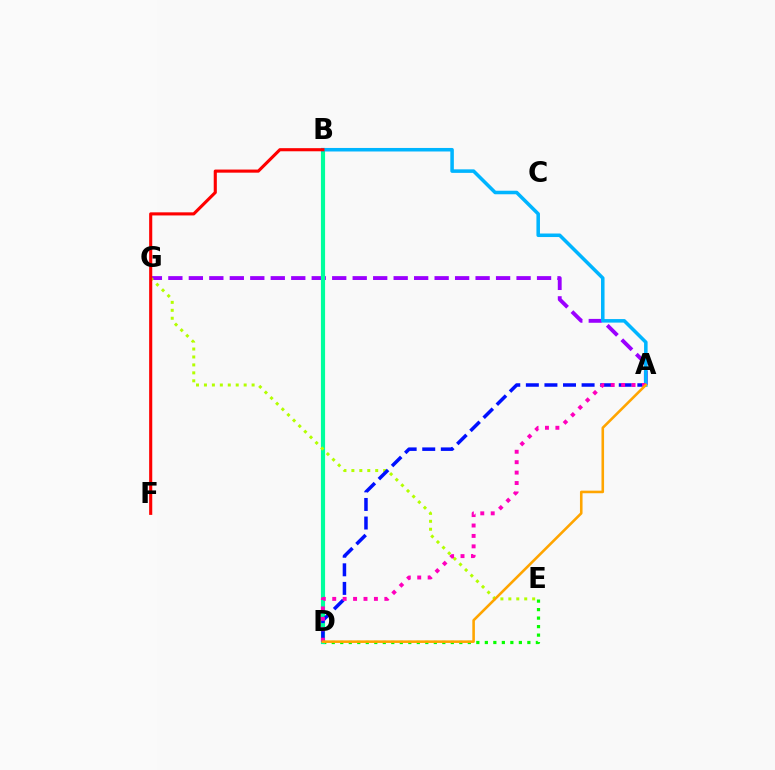{('A', 'G'): [{'color': '#9b00ff', 'line_style': 'dashed', 'thickness': 2.78}], ('D', 'E'): [{'color': '#08ff00', 'line_style': 'dotted', 'thickness': 2.31}], ('B', 'D'): [{'color': '#00ff9d', 'line_style': 'solid', 'thickness': 2.99}], ('E', 'G'): [{'color': '#b3ff00', 'line_style': 'dotted', 'thickness': 2.16}], ('A', 'D'): [{'color': '#0010ff', 'line_style': 'dashed', 'thickness': 2.52}, {'color': '#ff00bd', 'line_style': 'dotted', 'thickness': 2.83}, {'color': '#ffa500', 'line_style': 'solid', 'thickness': 1.86}], ('A', 'B'): [{'color': '#00b5ff', 'line_style': 'solid', 'thickness': 2.54}], ('B', 'F'): [{'color': '#ff0000', 'line_style': 'solid', 'thickness': 2.24}]}